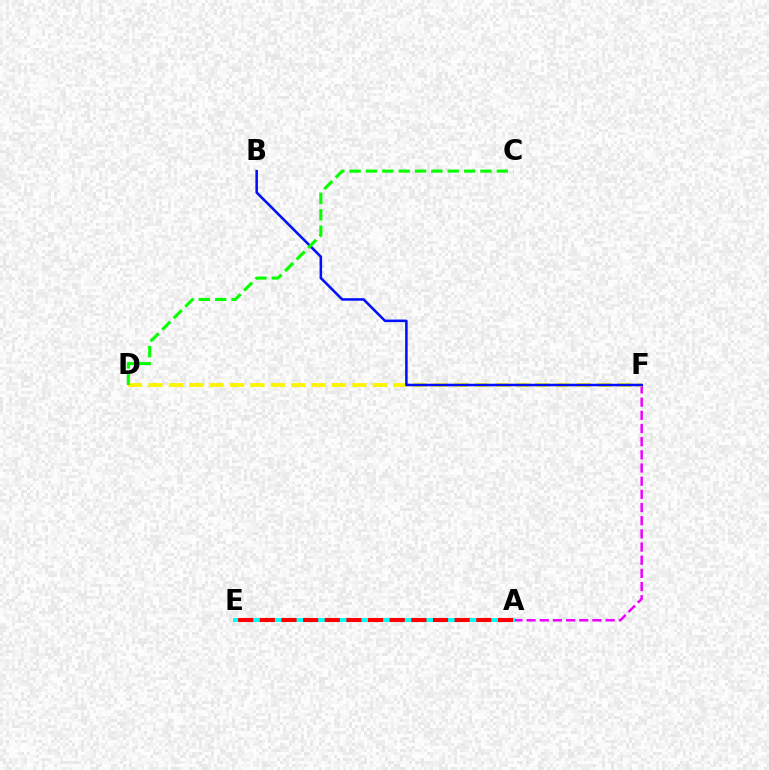{('A', 'F'): [{'color': '#ee00ff', 'line_style': 'dashed', 'thickness': 1.79}], ('D', 'F'): [{'color': '#fcf500', 'line_style': 'dashed', 'thickness': 2.77}], ('B', 'F'): [{'color': '#0010ff', 'line_style': 'solid', 'thickness': 1.82}], ('C', 'D'): [{'color': '#08ff00', 'line_style': 'dashed', 'thickness': 2.22}], ('A', 'E'): [{'color': '#00fff6', 'line_style': 'solid', 'thickness': 2.84}, {'color': '#ff0000', 'line_style': 'dashed', 'thickness': 2.94}]}